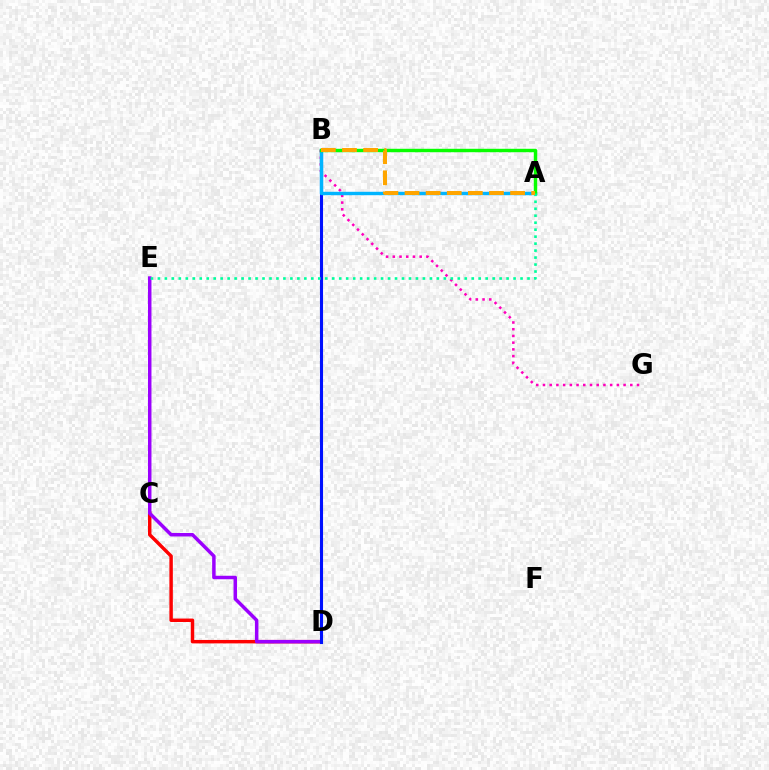{('C', 'D'): [{'color': '#ff0000', 'line_style': 'solid', 'thickness': 2.48}], ('B', 'D'): [{'color': '#b3ff00', 'line_style': 'dotted', 'thickness': 2.12}, {'color': '#0010ff', 'line_style': 'solid', 'thickness': 2.22}], ('D', 'E'): [{'color': '#9b00ff', 'line_style': 'solid', 'thickness': 2.51}], ('B', 'G'): [{'color': '#ff00bd', 'line_style': 'dotted', 'thickness': 1.83}], ('A', 'B'): [{'color': '#00b5ff', 'line_style': 'solid', 'thickness': 2.46}, {'color': '#08ff00', 'line_style': 'solid', 'thickness': 2.46}, {'color': '#ffa500', 'line_style': 'dashed', 'thickness': 2.87}], ('A', 'E'): [{'color': '#00ff9d', 'line_style': 'dotted', 'thickness': 1.89}]}